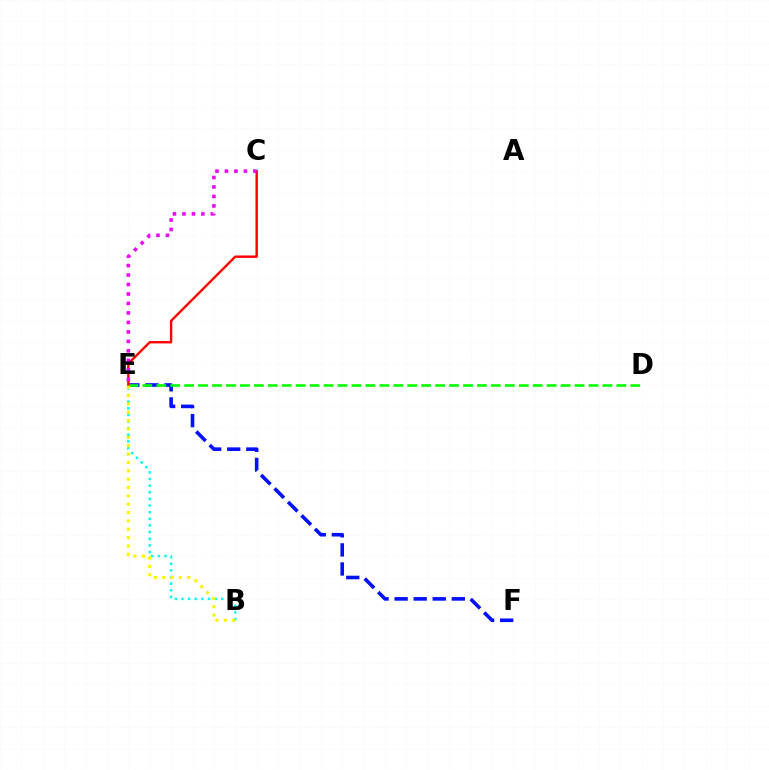{('E', 'F'): [{'color': '#0010ff', 'line_style': 'dashed', 'thickness': 2.59}], ('D', 'E'): [{'color': '#08ff00', 'line_style': 'dashed', 'thickness': 1.89}], ('B', 'E'): [{'color': '#00fff6', 'line_style': 'dotted', 'thickness': 1.8}, {'color': '#fcf500', 'line_style': 'dotted', 'thickness': 2.27}], ('C', 'E'): [{'color': '#ff0000', 'line_style': 'solid', 'thickness': 1.73}, {'color': '#ee00ff', 'line_style': 'dotted', 'thickness': 2.57}]}